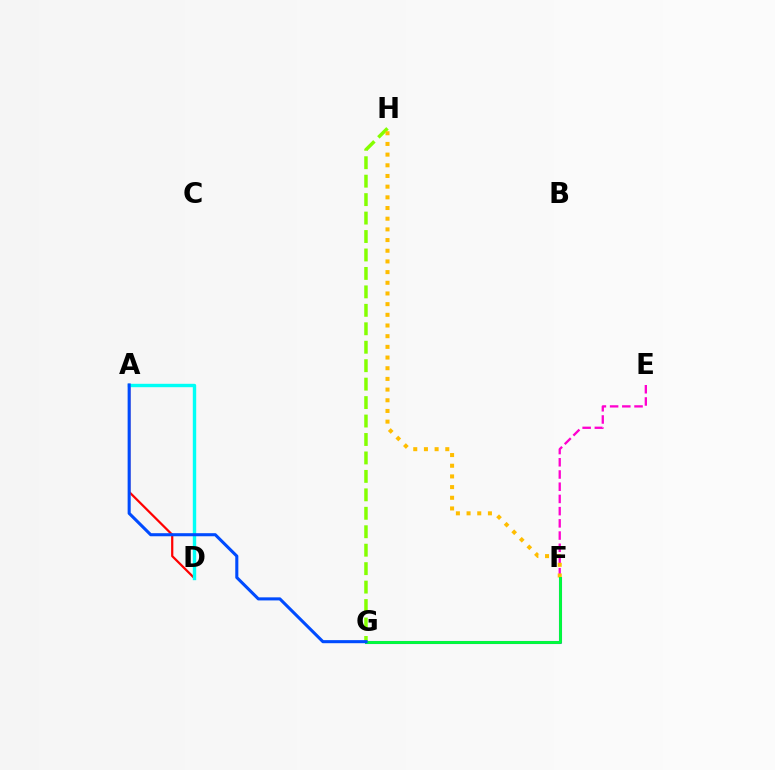{('G', 'H'): [{'color': '#84ff00', 'line_style': 'dashed', 'thickness': 2.51}], ('F', 'G'): [{'color': '#7200ff', 'line_style': 'solid', 'thickness': 2.21}, {'color': '#00ff39', 'line_style': 'solid', 'thickness': 2.08}], ('A', 'D'): [{'color': '#ff0000', 'line_style': 'solid', 'thickness': 1.6}, {'color': '#00fff6', 'line_style': 'solid', 'thickness': 2.44}], ('E', 'F'): [{'color': '#ff00cf', 'line_style': 'dashed', 'thickness': 1.66}], ('F', 'H'): [{'color': '#ffbd00', 'line_style': 'dotted', 'thickness': 2.9}], ('A', 'G'): [{'color': '#004bff', 'line_style': 'solid', 'thickness': 2.21}]}